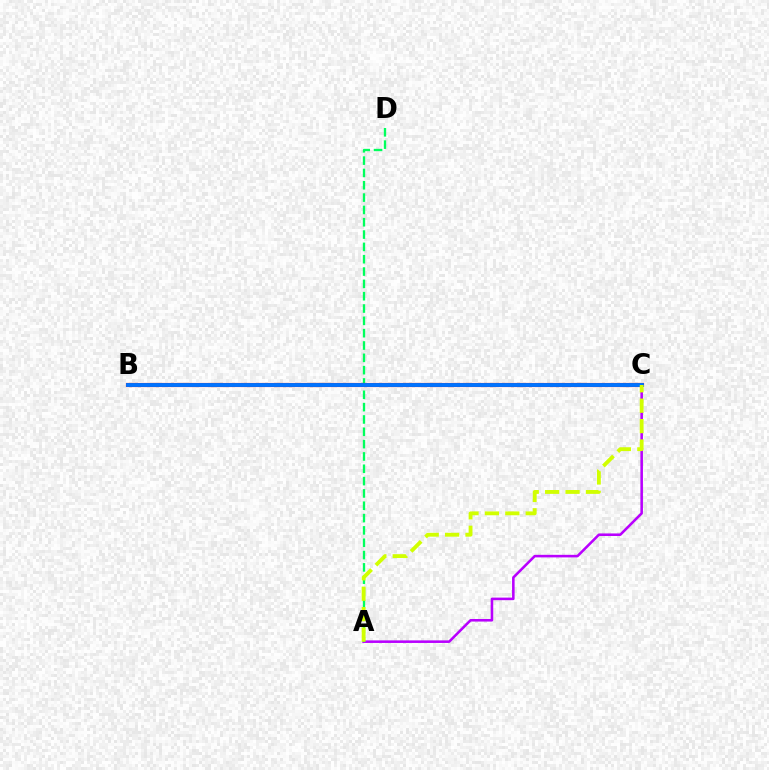{('A', 'C'): [{'color': '#b900ff', 'line_style': 'solid', 'thickness': 1.85}, {'color': '#d1ff00', 'line_style': 'dashed', 'thickness': 2.77}], ('A', 'D'): [{'color': '#00ff5c', 'line_style': 'dashed', 'thickness': 1.67}], ('B', 'C'): [{'color': '#ff0000', 'line_style': 'solid', 'thickness': 2.99}, {'color': '#0074ff', 'line_style': 'solid', 'thickness': 2.79}]}